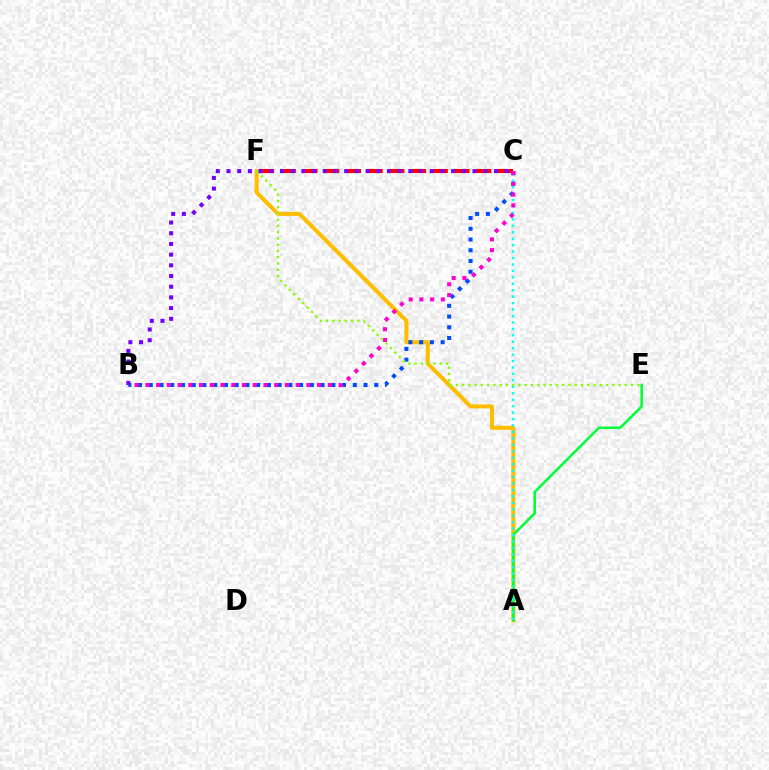{('A', 'F'): [{'color': '#ffbd00', 'line_style': 'solid', 'thickness': 2.92}], ('A', 'E'): [{'color': '#00ff39', 'line_style': 'solid', 'thickness': 1.83}], ('A', 'C'): [{'color': '#00fff6', 'line_style': 'dotted', 'thickness': 1.75}], ('C', 'F'): [{'color': '#ff0000', 'line_style': 'dashed', 'thickness': 2.95}], ('B', 'C'): [{'color': '#004bff', 'line_style': 'dotted', 'thickness': 2.92}, {'color': '#ff00cf', 'line_style': 'dotted', 'thickness': 2.92}, {'color': '#7200ff', 'line_style': 'dotted', 'thickness': 2.91}], ('E', 'F'): [{'color': '#84ff00', 'line_style': 'dotted', 'thickness': 1.7}]}